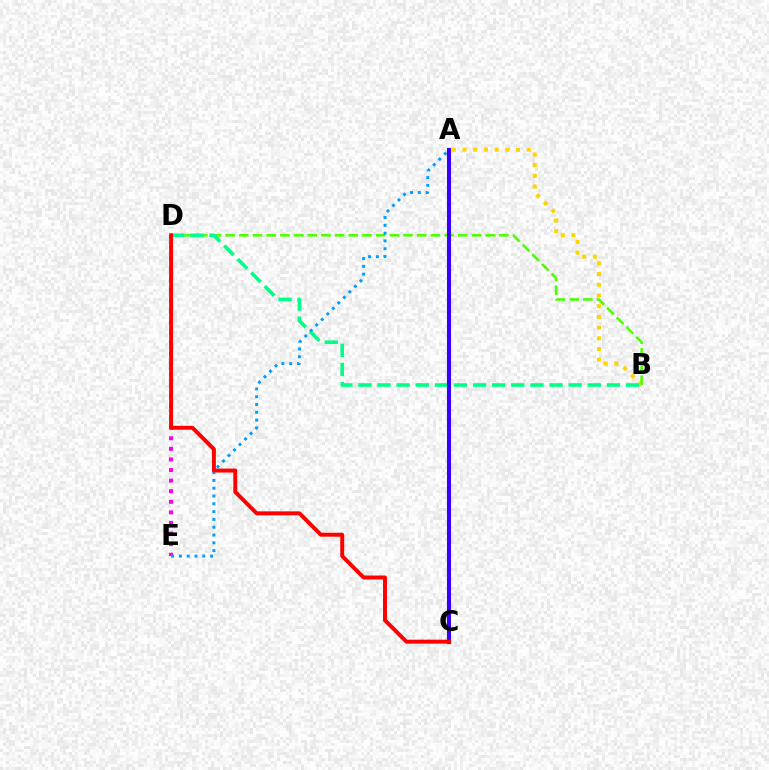{('A', 'B'): [{'color': '#ffd500', 'line_style': 'dotted', 'thickness': 2.91}], ('B', 'D'): [{'color': '#4fff00', 'line_style': 'dashed', 'thickness': 1.86}, {'color': '#00ff86', 'line_style': 'dashed', 'thickness': 2.6}], ('D', 'E'): [{'color': '#ff00ed', 'line_style': 'dotted', 'thickness': 2.88}], ('A', 'E'): [{'color': '#009eff', 'line_style': 'dotted', 'thickness': 2.12}], ('A', 'C'): [{'color': '#3700ff', 'line_style': 'solid', 'thickness': 2.94}], ('C', 'D'): [{'color': '#ff0000', 'line_style': 'solid', 'thickness': 2.85}]}